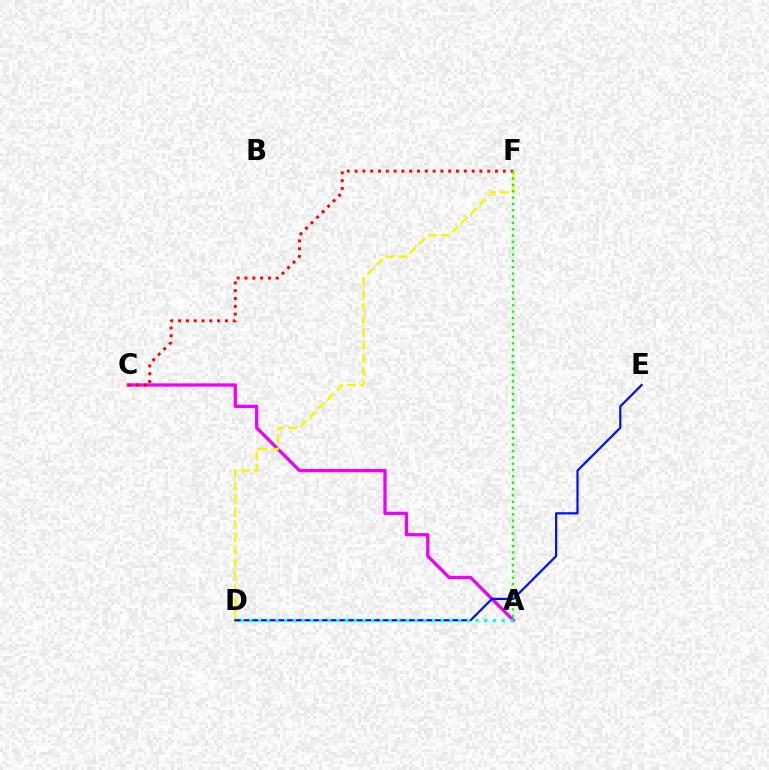{('A', 'C'): [{'color': '#ee00ff', 'line_style': 'solid', 'thickness': 2.36}], ('D', 'F'): [{'color': '#fcf500', 'line_style': 'dashed', 'thickness': 1.74}], ('C', 'F'): [{'color': '#ff0000', 'line_style': 'dotted', 'thickness': 2.12}], ('D', 'E'): [{'color': '#0010ff', 'line_style': 'solid', 'thickness': 1.6}], ('A', 'D'): [{'color': '#00fff6', 'line_style': 'dotted', 'thickness': 2.36}], ('A', 'F'): [{'color': '#08ff00', 'line_style': 'dotted', 'thickness': 1.72}]}